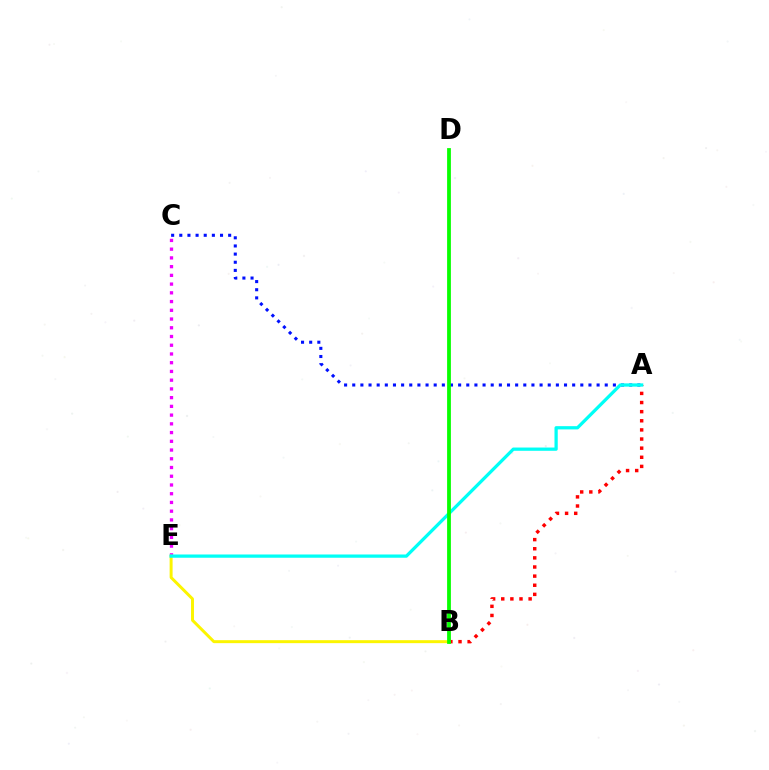{('A', 'B'): [{'color': '#ff0000', 'line_style': 'dotted', 'thickness': 2.48}], ('C', 'E'): [{'color': '#ee00ff', 'line_style': 'dotted', 'thickness': 2.37}], ('B', 'E'): [{'color': '#fcf500', 'line_style': 'solid', 'thickness': 2.13}], ('A', 'C'): [{'color': '#0010ff', 'line_style': 'dotted', 'thickness': 2.21}], ('A', 'E'): [{'color': '#00fff6', 'line_style': 'solid', 'thickness': 2.34}], ('B', 'D'): [{'color': '#08ff00', 'line_style': 'solid', 'thickness': 2.72}]}